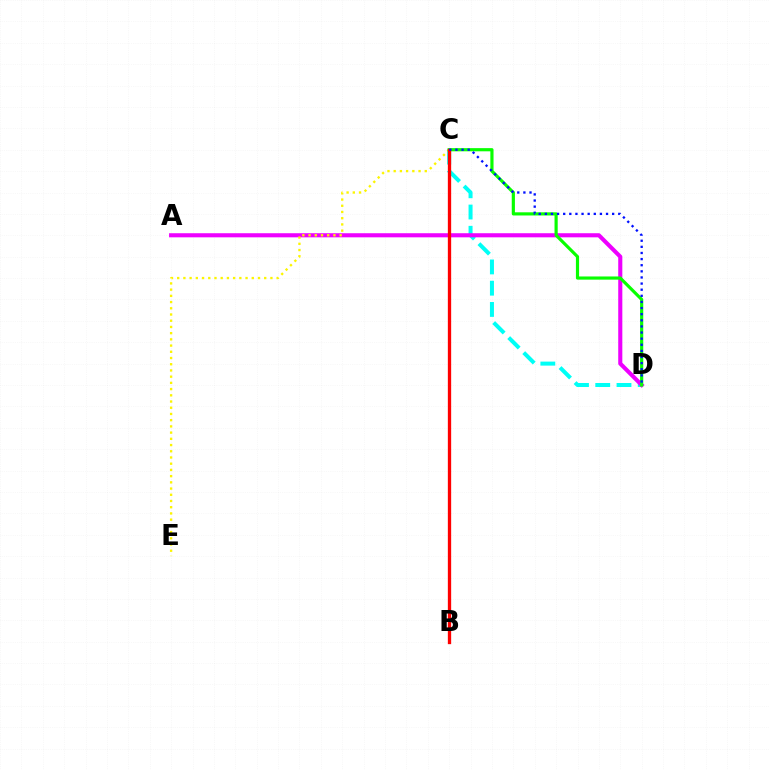{('C', 'D'): [{'color': '#00fff6', 'line_style': 'dashed', 'thickness': 2.89}, {'color': '#08ff00', 'line_style': 'solid', 'thickness': 2.28}, {'color': '#0010ff', 'line_style': 'dotted', 'thickness': 1.66}], ('A', 'D'): [{'color': '#ee00ff', 'line_style': 'solid', 'thickness': 2.95}], ('C', 'E'): [{'color': '#fcf500', 'line_style': 'dotted', 'thickness': 1.69}], ('B', 'C'): [{'color': '#ff0000', 'line_style': 'solid', 'thickness': 2.38}]}